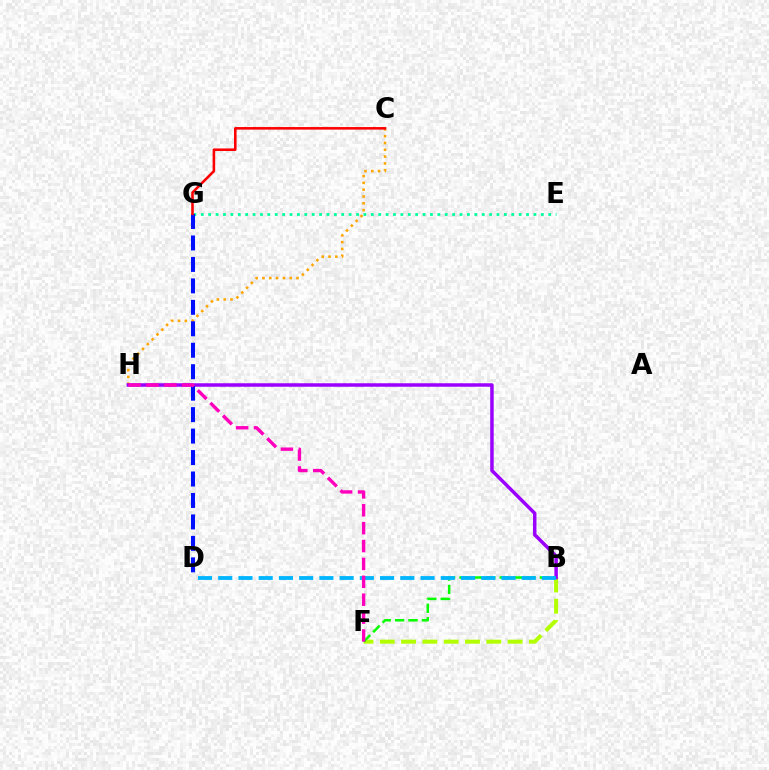{('B', 'F'): [{'color': '#b3ff00', 'line_style': 'dashed', 'thickness': 2.89}, {'color': '#08ff00', 'line_style': 'dashed', 'thickness': 1.82}], ('C', 'H'): [{'color': '#ffa500', 'line_style': 'dotted', 'thickness': 1.85}], ('B', 'H'): [{'color': '#9b00ff', 'line_style': 'solid', 'thickness': 2.51}], ('E', 'G'): [{'color': '#00ff9d', 'line_style': 'dotted', 'thickness': 2.01}], ('D', 'G'): [{'color': '#0010ff', 'line_style': 'dashed', 'thickness': 2.92}], ('C', 'G'): [{'color': '#ff0000', 'line_style': 'solid', 'thickness': 1.85}], ('B', 'D'): [{'color': '#00b5ff', 'line_style': 'dashed', 'thickness': 2.75}], ('F', 'H'): [{'color': '#ff00bd', 'line_style': 'dashed', 'thickness': 2.43}]}